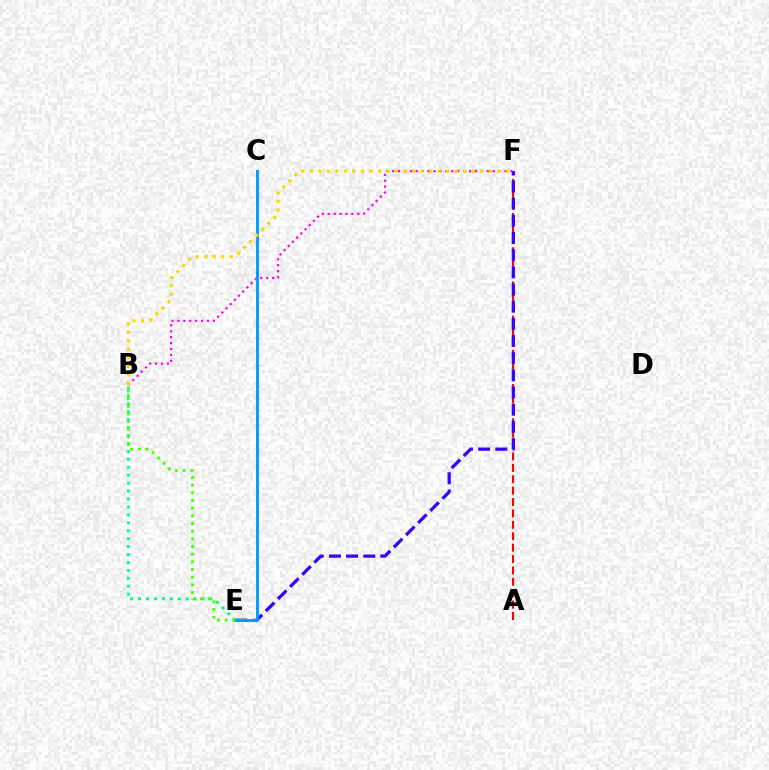{('A', 'F'): [{'color': '#ff0000', 'line_style': 'dashed', 'thickness': 1.55}], ('E', 'F'): [{'color': '#3700ff', 'line_style': 'dashed', 'thickness': 2.33}], ('B', 'F'): [{'color': '#ff00ed', 'line_style': 'dotted', 'thickness': 1.61}, {'color': '#ffd500', 'line_style': 'dotted', 'thickness': 2.32}], ('C', 'E'): [{'color': '#009eff', 'line_style': 'solid', 'thickness': 2.12}], ('B', 'E'): [{'color': '#00ff86', 'line_style': 'dotted', 'thickness': 2.16}, {'color': '#4fff00', 'line_style': 'dotted', 'thickness': 2.08}]}